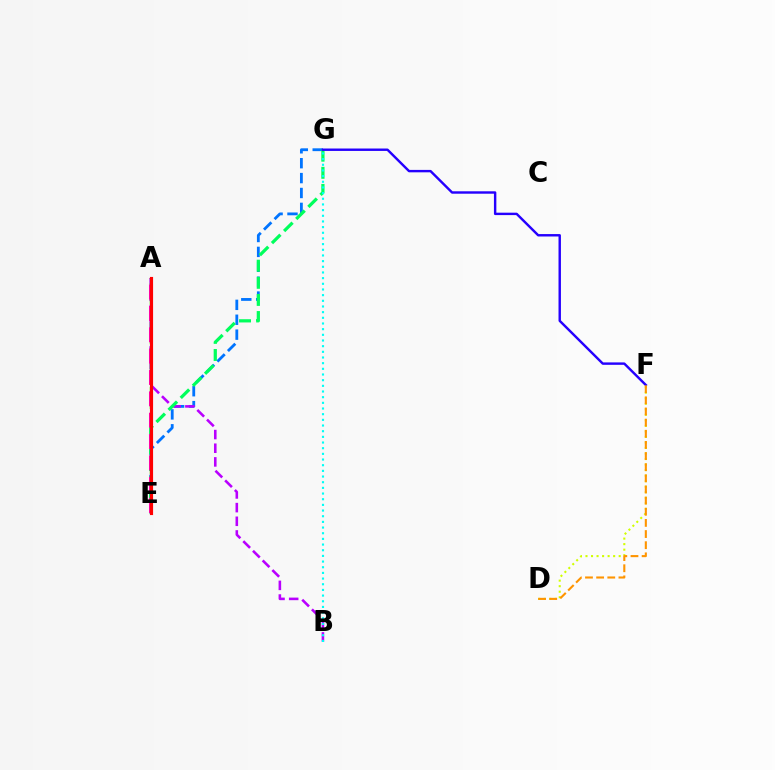{('E', 'G'): [{'color': '#0074ff', 'line_style': 'dashed', 'thickness': 2.02}, {'color': '#00ff5c', 'line_style': 'dashed', 'thickness': 2.32}], ('A', 'B'): [{'color': '#b900ff', 'line_style': 'dashed', 'thickness': 1.86}], ('A', 'E'): [{'color': '#3dff00', 'line_style': 'dashed', 'thickness': 1.77}, {'color': '#ff00ac', 'line_style': 'dashed', 'thickness': 2.9}, {'color': '#ff0000', 'line_style': 'solid', 'thickness': 2.26}], ('D', 'F'): [{'color': '#d1ff00', 'line_style': 'dotted', 'thickness': 1.5}, {'color': '#ff9400', 'line_style': 'dashed', 'thickness': 1.51}], ('F', 'G'): [{'color': '#2500ff', 'line_style': 'solid', 'thickness': 1.74}], ('B', 'G'): [{'color': '#00fff6', 'line_style': 'dotted', 'thickness': 1.54}]}